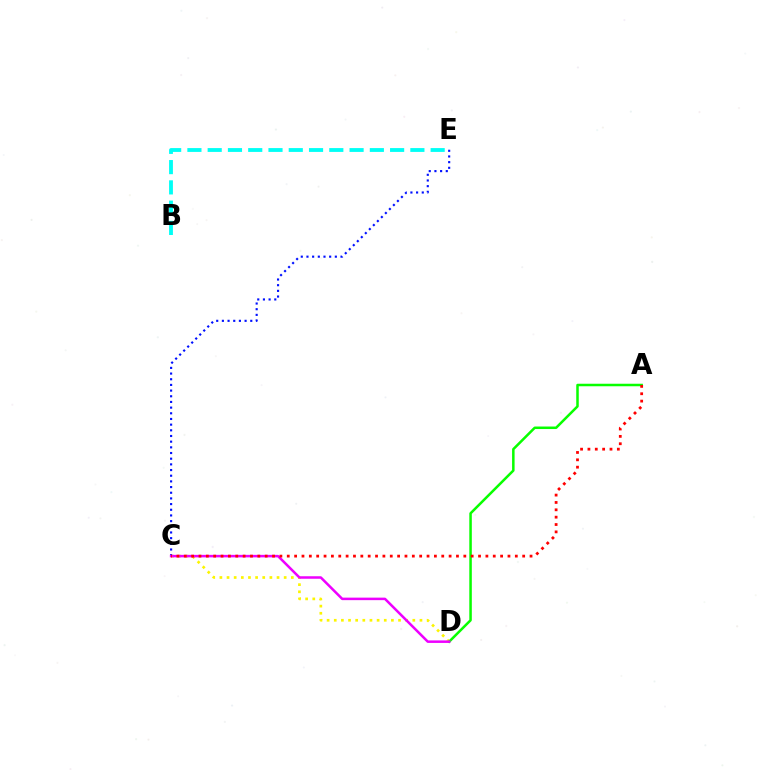{('C', 'D'): [{'color': '#fcf500', 'line_style': 'dotted', 'thickness': 1.94}, {'color': '#ee00ff', 'line_style': 'solid', 'thickness': 1.81}], ('C', 'E'): [{'color': '#0010ff', 'line_style': 'dotted', 'thickness': 1.54}], ('A', 'D'): [{'color': '#08ff00', 'line_style': 'solid', 'thickness': 1.81}], ('A', 'C'): [{'color': '#ff0000', 'line_style': 'dotted', 'thickness': 2.0}], ('B', 'E'): [{'color': '#00fff6', 'line_style': 'dashed', 'thickness': 2.75}]}